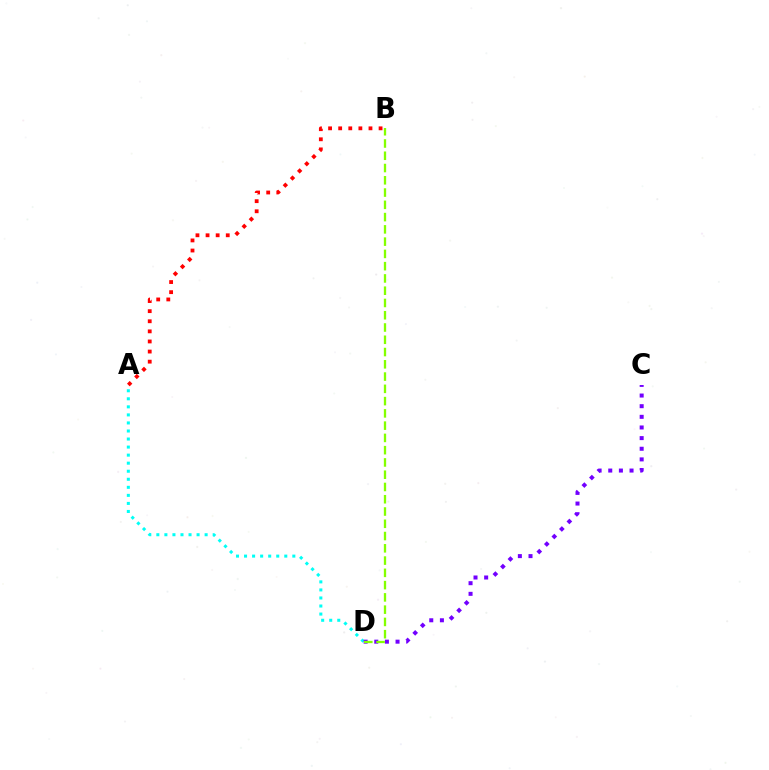{('A', 'D'): [{'color': '#00fff6', 'line_style': 'dotted', 'thickness': 2.19}], ('C', 'D'): [{'color': '#7200ff', 'line_style': 'dotted', 'thickness': 2.89}], ('A', 'B'): [{'color': '#ff0000', 'line_style': 'dotted', 'thickness': 2.74}], ('B', 'D'): [{'color': '#84ff00', 'line_style': 'dashed', 'thickness': 1.67}]}